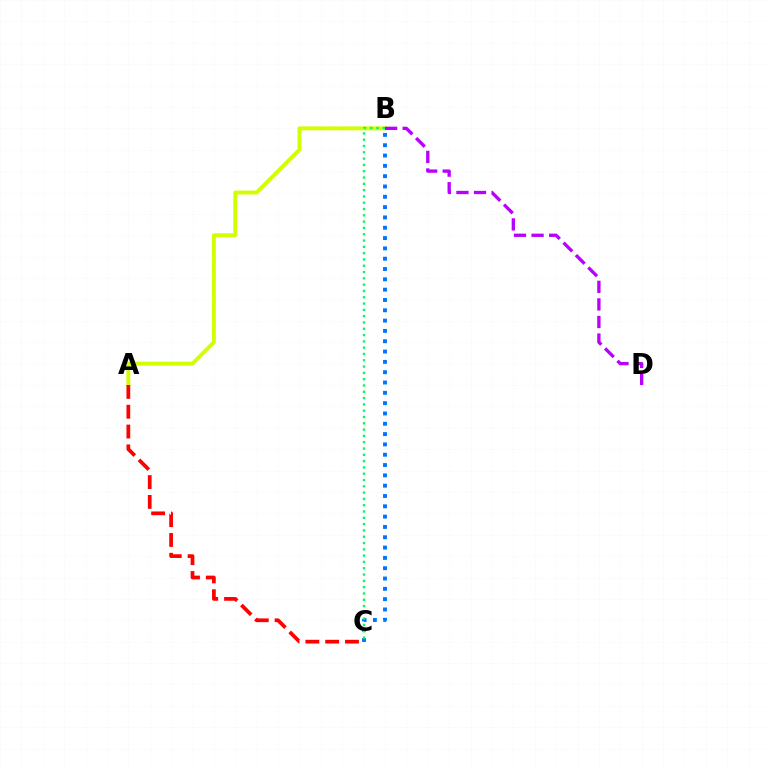{('A', 'B'): [{'color': '#d1ff00', 'line_style': 'solid', 'thickness': 2.81}], ('B', 'C'): [{'color': '#0074ff', 'line_style': 'dotted', 'thickness': 2.8}, {'color': '#00ff5c', 'line_style': 'dotted', 'thickness': 1.71}], ('A', 'C'): [{'color': '#ff0000', 'line_style': 'dashed', 'thickness': 2.69}], ('B', 'D'): [{'color': '#b900ff', 'line_style': 'dashed', 'thickness': 2.39}]}